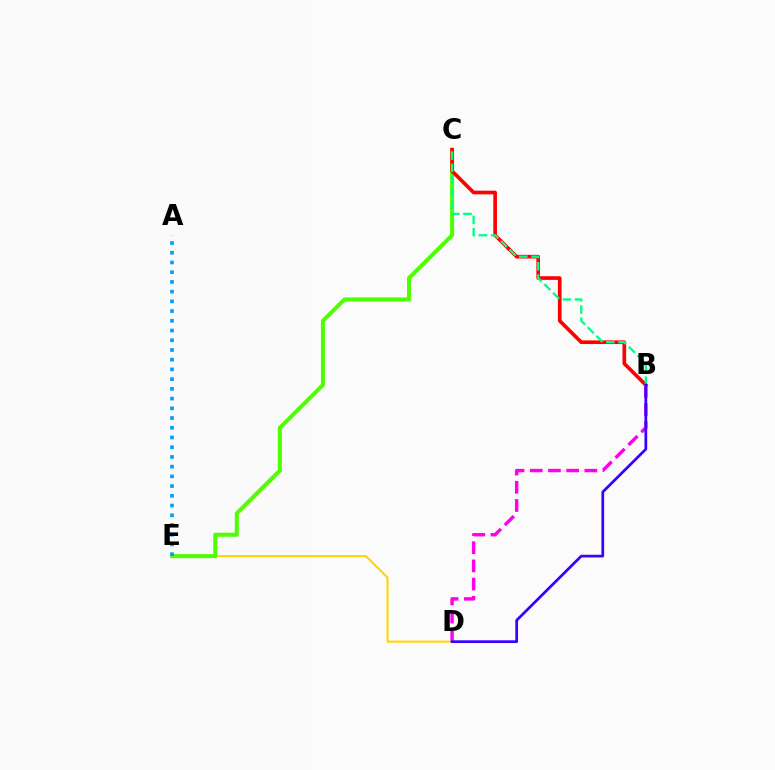{('B', 'D'): [{'color': '#ff00ed', 'line_style': 'dashed', 'thickness': 2.47}, {'color': '#3700ff', 'line_style': 'solid', 'thickness': 1.97}], ('D', 'E'): [{'color': '#ffd500', 'line_style': 'solid', 'thickness': 1.51}], ('C', 'E'): [{'color': '#4fff00', 'line_style': 'solid', 'thickness': 2.91}], ('B', 'C'): [{'color': '#ff0000', 'line_style': 'solid', 'thickness': 2.63}, {'color': '#00ff86', 'line_style': 'dashed', 'thickness': 1.67}], ('A', 'E'): [{'color': '#009eff', 'line_style': 'dotted', 'thickness': 2.64}]}